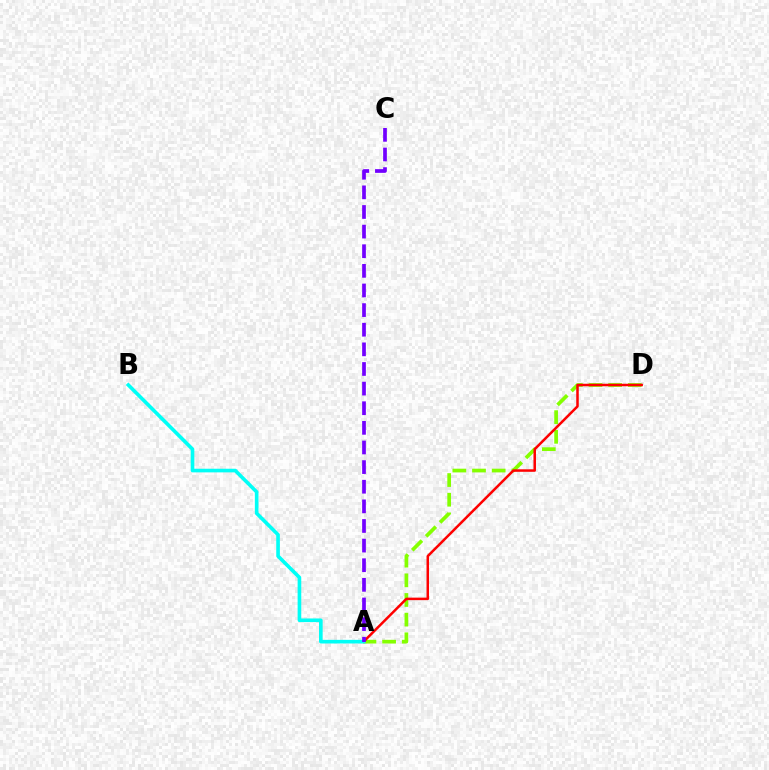{('A', 'D'): [{'color': '#84ff00', 'line_style': 'dashed', 'thickness': 2.67}, {'color': '#ff0000', 'line_style': 'solid', 'thickness': 1.81}], ('A', 'B'): [{'color': '#00fff6', 'line_style': 'solid', 'thickness': 2.61}], ('A', 'C'): [{'color': '#7200ff', 'line_style': 'dashed', 'thickness': 2.67}]}